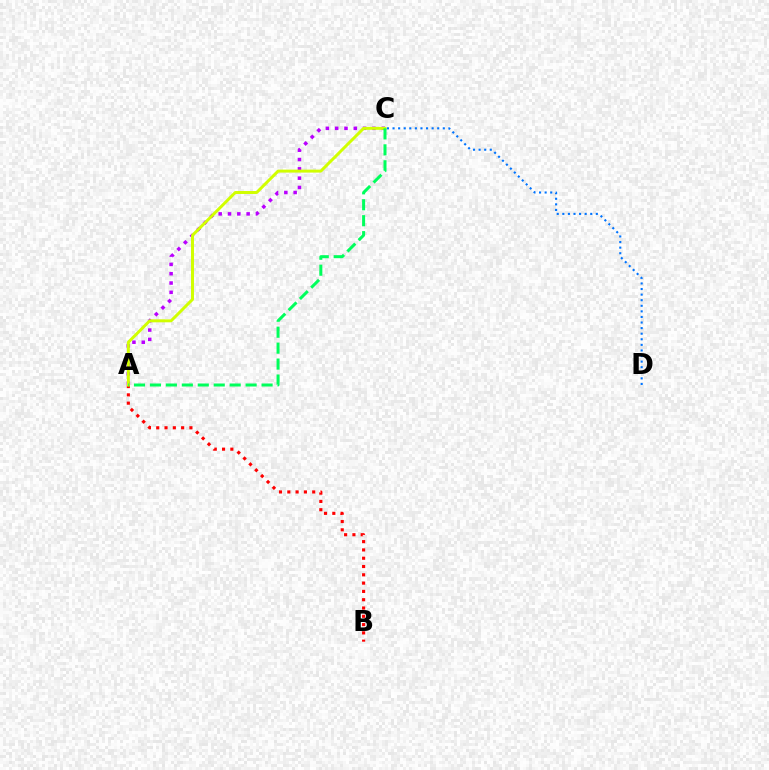{('A', 'C'): [{'color': '#b900ff', 'line_style': 'dotted', 'thickness': 2.53}, {'color': '#d1ff00', 'line_style': 'solid', 'thickness': 2.14}, {'color': '#00ff5c', 'line_style': 'dashed', 'thickness': 2.17}], ('A', 'B'): [{'color': '#ff0000', 'line_style': 'dotted', 'thickness': 2.25}], ('C', 'D'): [{'color': '#0074ff', 'line_style': 'dotted', 'thickness': 1.52}]}